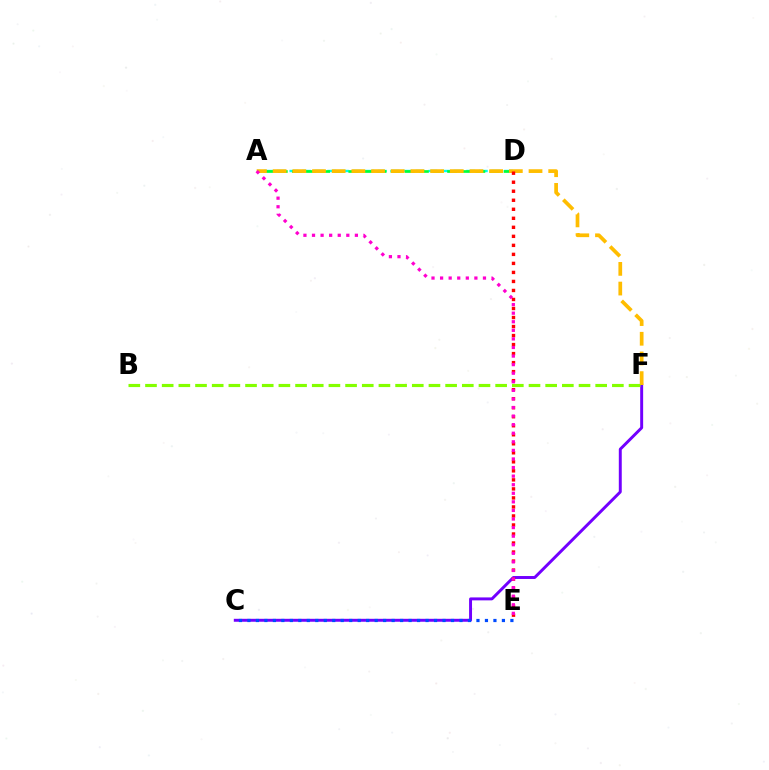{('C', 'F'): [{'color': '#7200ff', 'line_style': 'solid', 'thickness': 2.12}], ('A', 'D'): [{'color': '#00fff6', 'line_style': 'dashed', 'thickness': 1.72}, {'color': '#00ff39', 'line_style': 'dashed', 'thickness': 1.92}], ('C', 'E'): [{'color': '#004bff', 'line_style': 'dotted', 'thickness': 2.3}], ('A', 'F'): [{'color': '#ffbd00', 'line_style': 'dashed', 'thickness': 2.67}], ('D', 'E'): [{'color': '#ff0000', 'line_style': 'dotted', 'thickness': 2.45}], ('A', 'E'): [{'color': '#ff00cf', 'line_style': 'dotted', 'thickness': 2.33}], ('B', 'F'): [{'color': '#84ff00', 'line_style': 'dashed', 'thickness': 2.27}]}